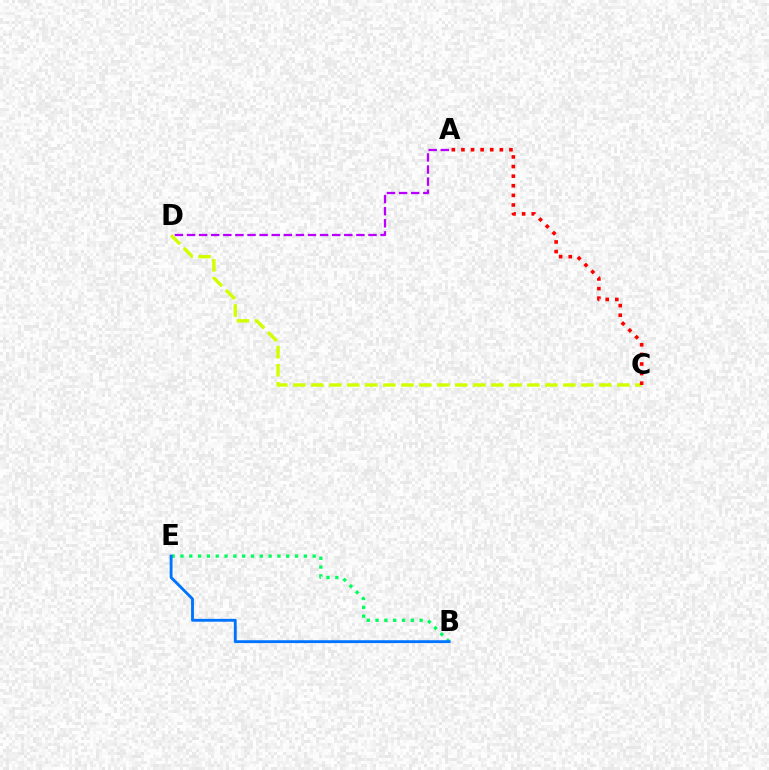{('C', 'D'): [{'color': '#d1ff00', 'line_style': 'dashed', 'thickness': 2.45}], ('A', 'D'): [{'color': '#b900ff', 'line_style': 'dashed', 'thickness': 1.64}], ('A', 'C'): [{'color': '#ff0000', 'line_style': 'dotted', 'thickness': 2.61}], ('B', 'E'): [{'color': '#00ff5c', 'line_style': 'dotted', 'thickness': 2.39}, {'color': '#0074ff', 'line_style': 'solid', 'thickness': 2.06}]}